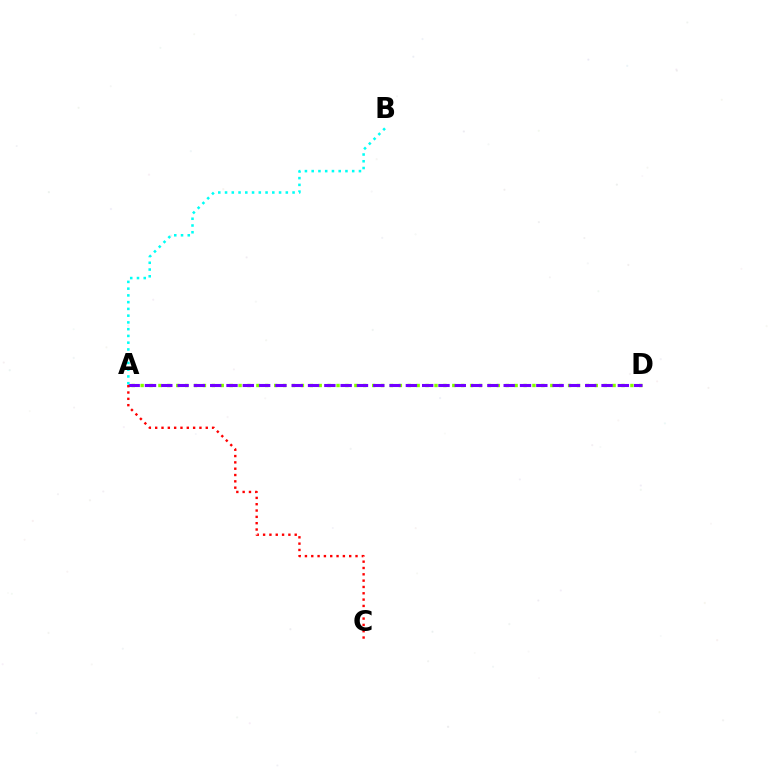{('A', 'D'): [{'color': '#84ff00', 'line_style': 'dotted', 'thickness': 2.42}, {'color': '#7200ff', 'line_style': 'dashed', 'thickness': 2.22}], ('A', 'B'): [{'color': '#00fff6', 'line_style': 'dotted', 'thickness': 1.83}], ('A', 'C'): [{'color': '#ff0000', 'line_style': 'dotted', 'thickness': 1.72}]}